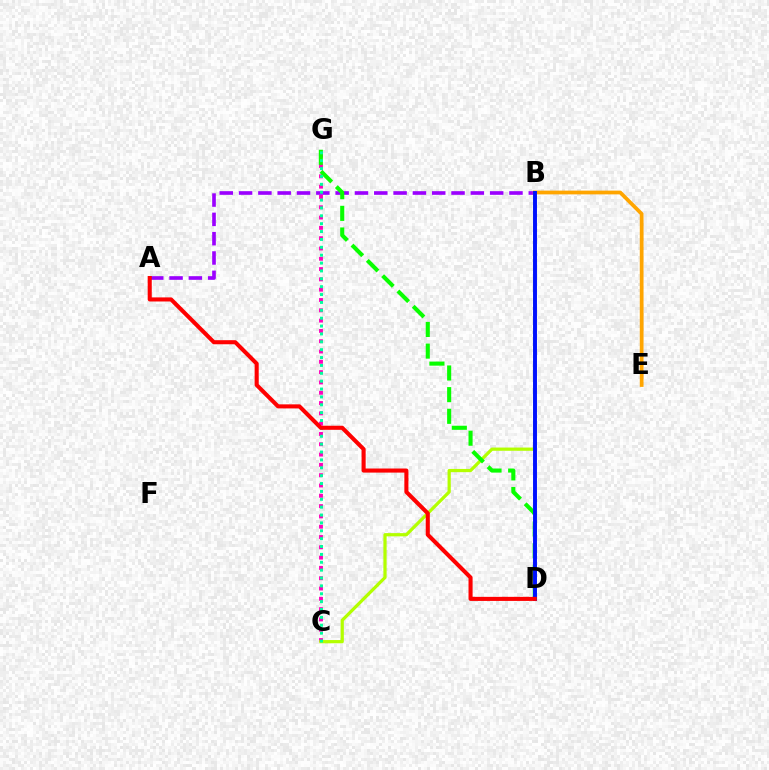{('A', 'B'): [{'color': '#9b00ff', 'line_style': 'dashed', 'thickness': 2.62}], ('B', 'D'): [{'color': '#00b5ff', 'line_style': 'dotted', 'thickness': 1.57}, {'color': '#0010ff', 'line_style': 'solid', 'thickness': 2.82}], ('C', 'G'): [{'color': '#ff00bd', 'line_style': 'dotted', 'thickness': 2.8}, {'color': '#00ff9d', 'line_style': 'dotted', 'thickness': 2.14}], ('B', 'C'): [{'color': '#b3ff00', 'line_style': 'solid', 'thickness': 2.32}], ('B', 'E'): [{'color': '#ffa500', 'line_style': 'solid', 'thickness': 2.7}], ('D', 'G'): [{'color': '#08ff00', 'line_style': 'dashed', 'thickness': 2.94}], ('A', 'D'): [{'color': '#ff0000', 'line_style': 'solid', 'thickness': 2.94}]}